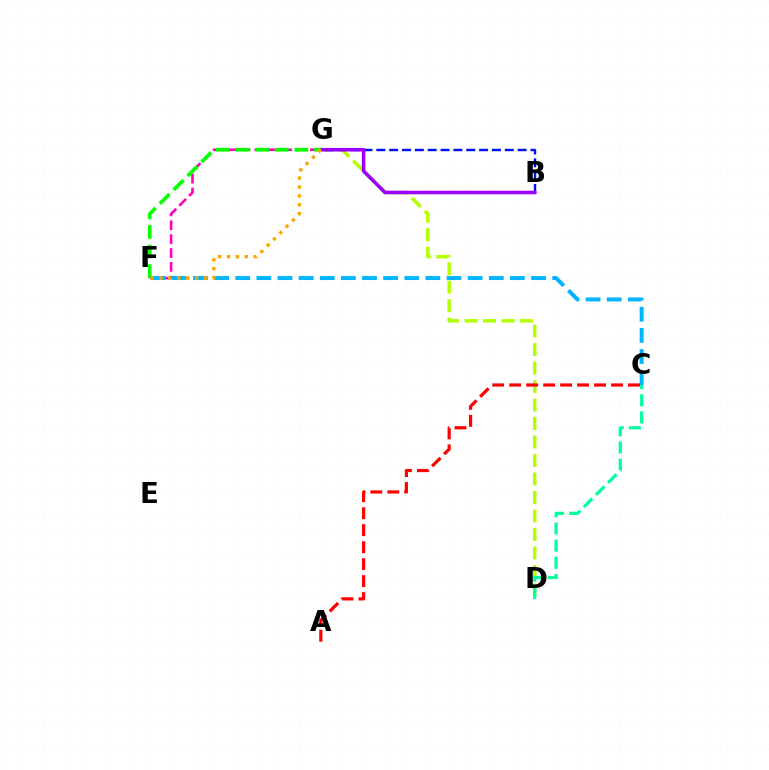{('D', 'G'): [{'color': '#b3ff00', 'line_style': 'dashed', 'thickness': 2.51}], ('B', 'G'): [{'color': '#0010ff', 'line_style': 'dashed', 'thickness': 1.75}, {'color': '#9b00ff', 'line_style': 'solid', 'thickness': 2.55}], ('F', 'G'): [{'color': '#ff00bd', 'line_style': 'dashed', 'thickness': 1.88}, {'color': '#08ff00', 'line_style': 'dashed', 'thickness': 2.67}, {'color': '#ffa500', 'line_style': 'dotted', 'thickness': 2.42}], ('C', 'F'): [{'color': '#00b5ff', 'line_style': 'dashed', 'thickness': 2.87}], ('C', 'D'): [{'color': '#00ff9d', 'line_style': 'dashed', 'thickness': 2.33}], ('A', 'C'): [{'color': '#ff0000', 'line_style': 'dashed', 'thickness': 2.31}]}